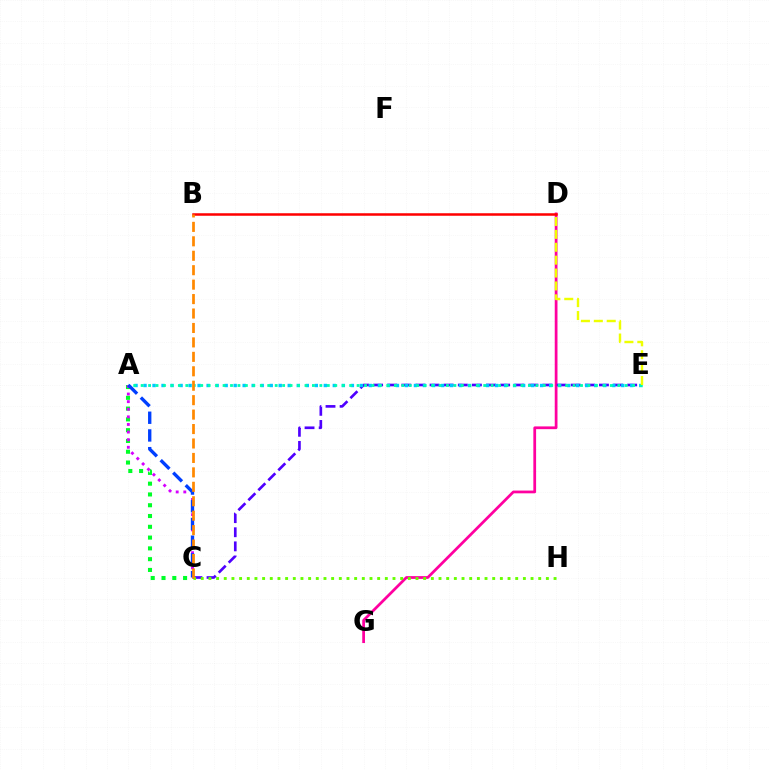{('D', 'G'): [{'color': '#ff00a0', 'line_style': 'solid', 'thickness': 1.98}], ('C', 'E'): [{'color': '#4f00ff', 'line_style': 'dashed', 'thickness': 1.92}], ('A', 'C'): [{'color': '#00ff27', 'line_style': 'dotted', 'thickness': 2.93}, {'color': '#d600ff', 'line_style': 'dotted', 'thickness': 2.07}, {'color': '#003fff', 'line_style': 'dashed', 'thickness': 2.41}], ('A', 'E'): [{'color': '#00c7ff', 'line_style': 'dotted', 'thickness': 2.45}, {'color': '#00ffaf', 'line_style': 'dotted', 'thickness': 2.02}], ('C', 'H'): [{'color': '#66ff00', 'line_style': 'dotted', 'thickness': 2.08}], ('B', 'D'): [{'color': '#ff0000', 'line_style': 'solid', 'thickness': 1.81}], ('D', 'E'): [{'color': '#eeff00', 'line_style': 'dashed', 'thickness': 1.75}], ('B', 'C'): [{'color': '#ff8800', 'line_style': 'dashed', 'thickness': 1.96}]}